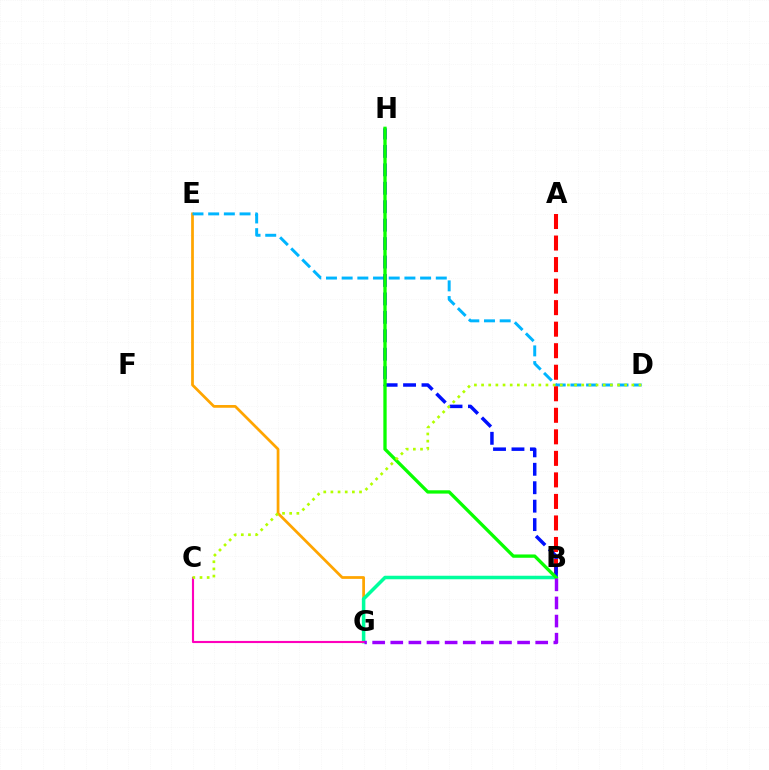{('E', 'G'): [{'color': '#ffa500', 'line_style': 'solid', 'thickness': 1.97}], ('B', 'G'): [{'color': '#00ff9d', 'line_style': 'solid', 'thickness': 2.53}, {'color': '#9b00ff', 'line_style': 'dashed', 'thickness': 2.46}], ('D', 'E'): [{'color': '#00b5ff', 'line_style': 'dashed', 'thickness': 2.13}], ('A', 'B'): [{'color': '#ff0000', 'line_style': 'dashed', 'thickness': 2.92}], ('B', 'H'): [{'color': '#0010ff', 'line_style': 'dashed', 'thickness': 2.5}, {'color': '#08ff00', 'line_style': 'solid', 'thickness': 2.39}], ('C', 'G'): [{'color': '#ff00bd', 'line_style': 'solid', 'thickness': 1.53}], ('C', 'D'): [{'color': '#b3ff00', 'line_style': 'dotted', 'thickness': 1.94}]}